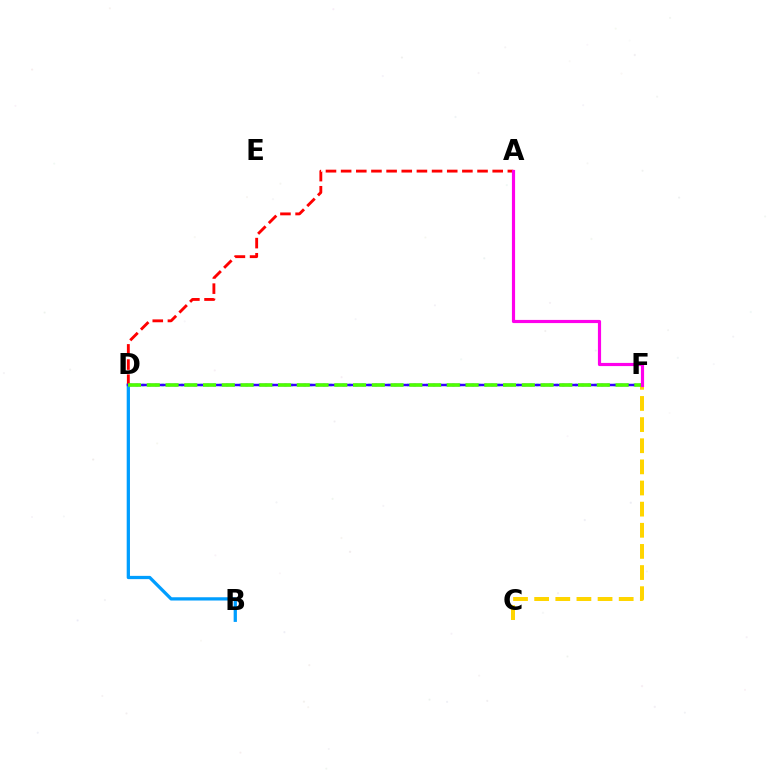{('D', 'F'): [{'color': '#00ff86', 'line_style': 'dotted', 'thickness': 1.76}, {'color': '#3700ff', 'line_style': 'solid', 'thickness': 1.79}, {'color': '#4fff00', 'line_style': 'dashed', 'thickness': 2.55}], ('B', 'D'): [{'color': '#009eff', 'line_style': 'solid', 'thickness': 2.35}], ('A', 'D'): [{'color': '#ff0000', 'line_style': 'dashed', 'thickness': 2.06}], ('C', 'F'): [{'color': '#ffd500', 'line_style': 'dashed', 'thickness': 2.87}], ('A', 'F'): [{'color': '#ff00ed', 'line_style': 'solid', 'thickness': 2.28}]}